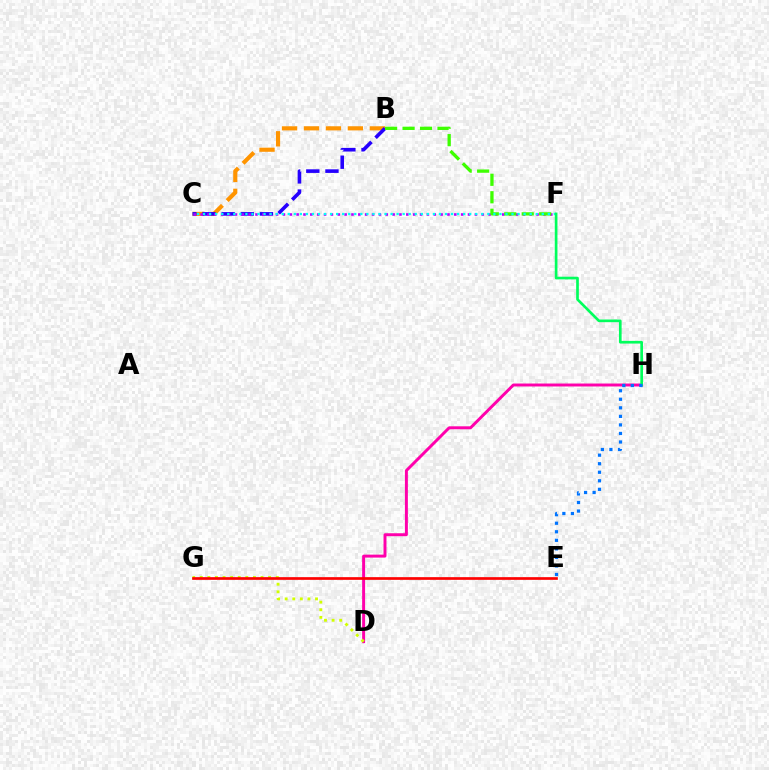{('D', 'H'): [{'color': '#ff00ac', 'line_style': 'solid', 'thickness': 2.12}], ('B', 'C'): [{'color': '#ff9400', 'line_style': 'dashed', 'thickness': 2.98}, {'color': '#2500ff', 'line_style': 'dashed', 'thickness': 2.6}], ('D', 'G'): [{'color': '#d1ff00', 'line_style': 'dotted', 'thickness': 2.06}], ('C', 'F'): [{'color': '#b900ff', 'line_style': 'dotted', 'thickness': 1.86}, {'color': '#00fff6', 'line_style': 'dotted', 'thickness': 1.64}], ('B', 'F'): [{'color': '#3dff00', 'line_style': 'dashed', 'thickness': 2.37}], ('E', 'G'): [{'color': '#ff0000', 'line_style': 'solid', 'thickness': 1.93}], ('F', 'H'): [{'color': '#00ff5c', 'line_style': 'solid', 'thickness': 1.92}], ('E', 'H'): [{'color': '#0074ff', 'line_style': 'dotted', 'thickness': 2.32}]}